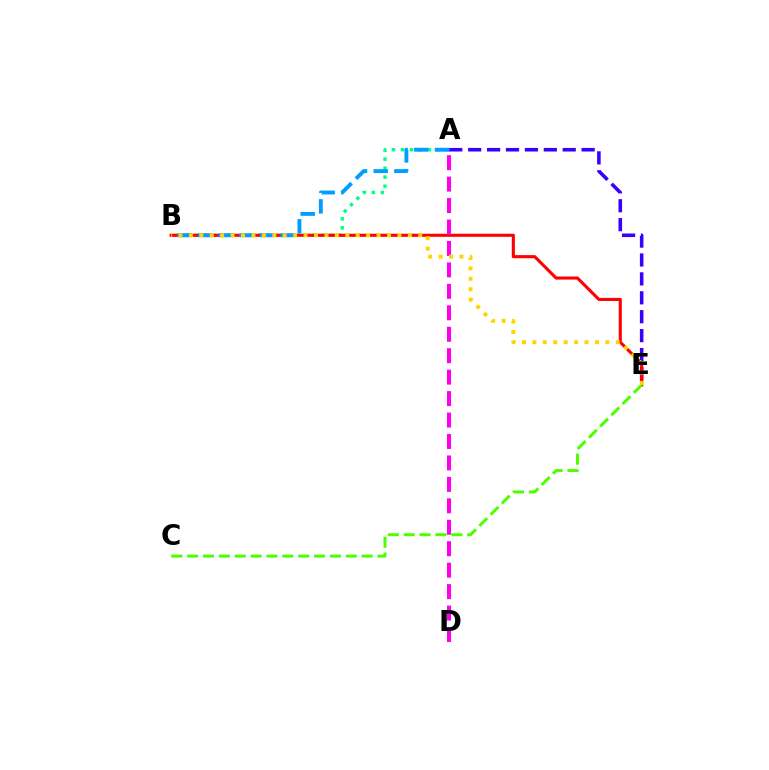{('A', 'B'): [{'color': '#00ff86', 'line_style': 'dotted', 'thickness': 2.44}, {'color': '#009eff', 'line_style': 'dashed', 'thickness': 2.81}], ('A', 'E'): [{'color': '#3700ff', 'line_style': 'dashed', 'thickness': 2.57}], ('B', 'E'): [{'color': '#ff0000', 'line_style': 'solid', 'thickness': 2.22}, {'color': '#ffd500', 'line_style': 'dotted', 'thickness': 2.83}], ('C', 'E'): [{'color': '#4fff00', 'line_style': 'dashed', 'thickness': 2.16}], ('A', 'D'): [{'color': '#ff00ed', 'line_style': 'dashed', 'thickness': 2.91}]}